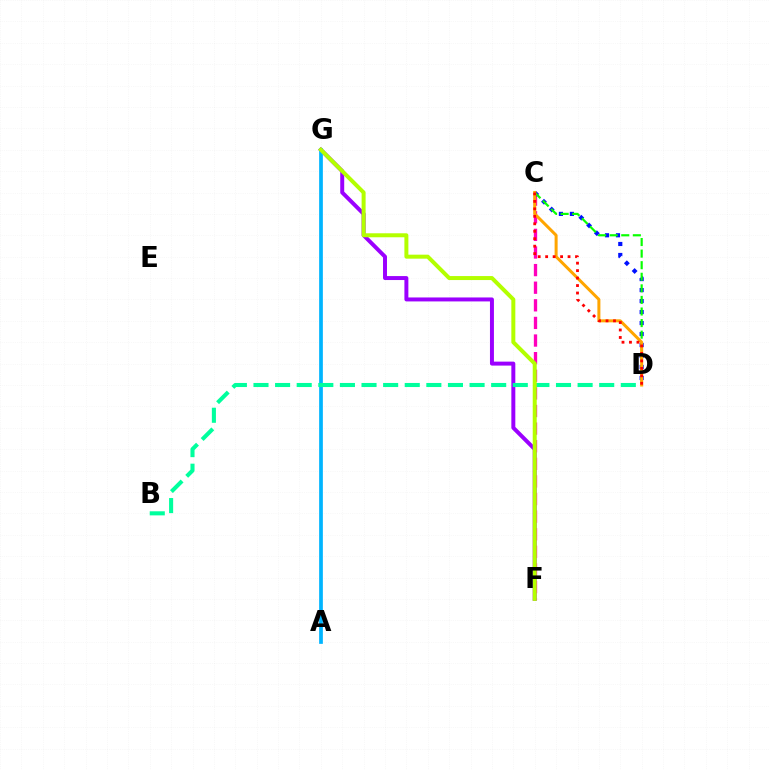{('F', 'G'): [{'color': '#9b00ff', 'line_style': 'solid', 'thickness': 2.85}, {'color': '#b3ff00', 'line_style': 'solid', 'thickness': 2.87}], ('C', 'F'): [{'color': '#ff00bd', 'line_style': 'dashed', 'thickness': 2.39}], ('C', 'D'): [{'color': '#0010ff', 'line_style': 'dotted', 'thickness': 2.99}, {'color': '#08ff00', 'line_style': 'dashed', 'thickness': 1.57}, {'color': '#ffa500', 'line_style': 'solid', 'thickness': 2.17}, {'color': '#ff0000', 'line_style': 'dotted', 'thickness': 2.03}], ('A', 'G'): [{'color': '#00b5ff', 'line_style': 'solid', 'thickness': 2.68}], ('B', 'D'): [{'color': '#00ff9d', 'line_style': 'dashed', 'thickness': 2.94}]}